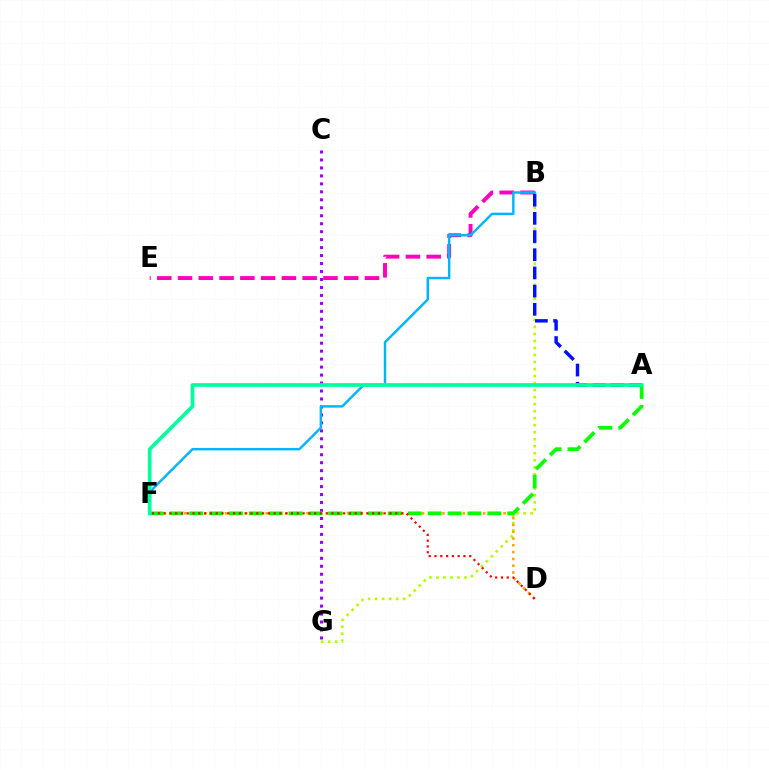{('B', 'G'): [{'color': '#b3ff00', 'line_style': 'dotted', 'thickness': 1.91}], ('D', 'F'): [{'color': '#ffa500', 'line_style': 'dotted', 'thickness': 1.85}, {'color': '#ff0000', 'line_style': 'dotted', 'thickness': 1.57}], ('C', 'G'): [{'color': '#9b00ff', 'line_style': 'dotted', 'thickness': 2.16}], ('B', 'E'): [{'color': '#ff00bd', 'line_style': 'dashed', 'thickness': 2.82}], ('A', 'B'): [{'color': '#0010ff', 'line_style': 'dashed', 'thickness': 2.47}], ('A', 'F'): [{'color': '#08ff00', 'line_style': 'dashed', 'thickness': 2.7}, {'color': '#00ff9d', 'line_style': 'solid', 'thickness': 2.66}], ('B', 'F'): [{'color': '#00b5ff', 'line_style': 'solid', 'thickness': 1.76}]}